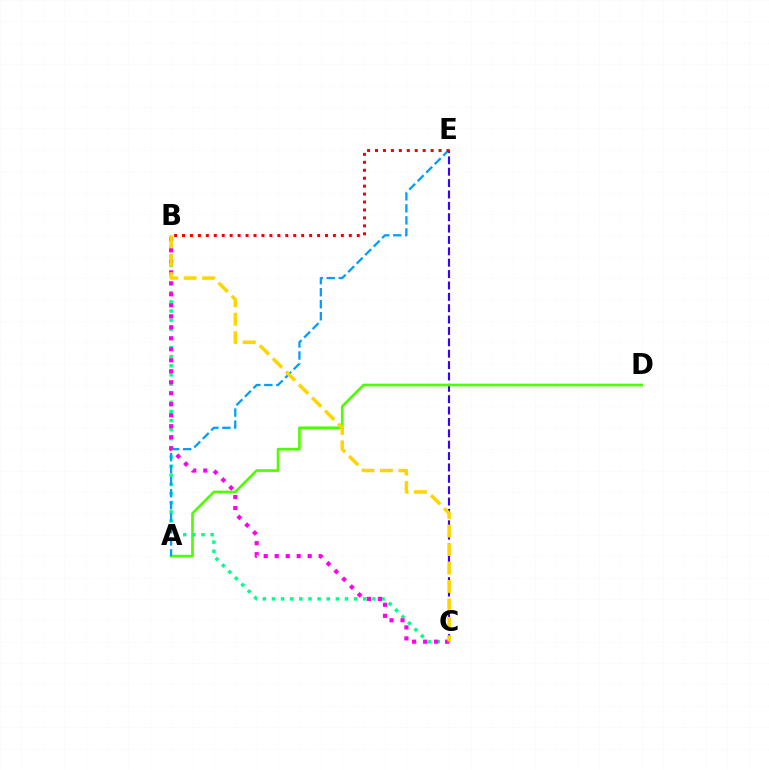{('C', 'E'): [{'color': '#3700ff', 'line_style': 'dashed', 'thickness': 1.55}], ('A', 'D'): [{'color': '#4fff00', 'line_style': 'solid', 'thickness': 1.93}], ('B', 'C'): [{'color': '#00ff86', 'line_style': 'dotted', 'thickness': 2.48}, {'color': '#ff00ed', 'line_style': 'dotted', 'thickness': 2.99}, {'color': '#ffd500', 'line_style': 'dashed', 'thickness': 2.51}], ('A', 'E'): [{'color': '#009eff', 'line_style': 'dashed', 'thickness': 1.63}], ('B', 'E'): [{'color': '#ff0000', 'line_style': 'dotted', 'thickness': 2.16}]}